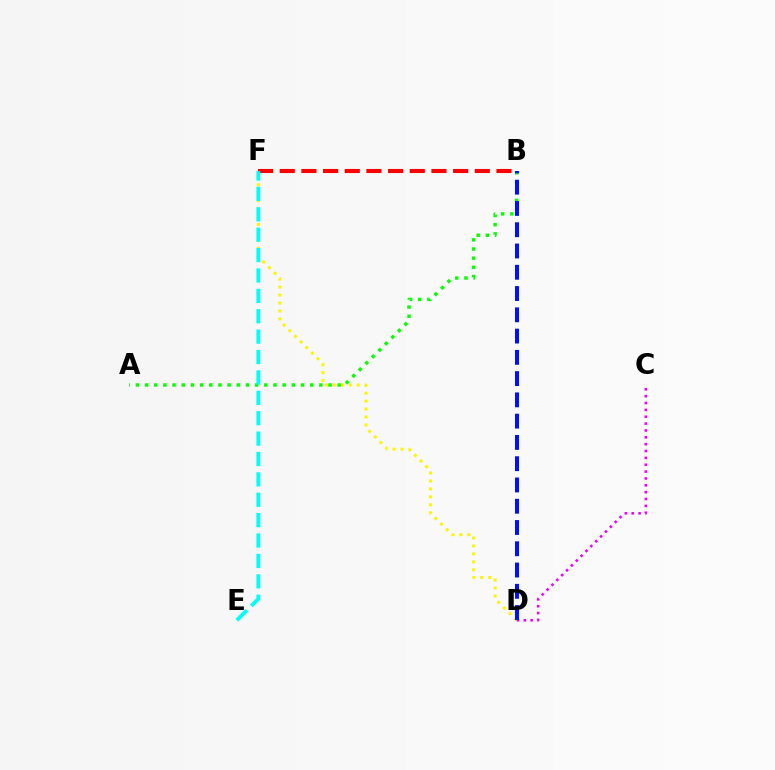{('A', 'B'): [{'color': '#08ff00', 'line_style': 'dotted', 'thickness': 2.49}], ('B', 'F'): [{'color': '#ff0000', 'line_style': 'dashed', 'thickness': 2.94}], ('D', 'F'): [{'color': '#fcf500', 'line_style': 'dotted', 'thickness': 2.16}], ('C', 'D'): [{'color': '#ee00ff', 'line_style': 'dotted', 'thickness': 1.86}], ('B', 'D'): [{'color': '#0010ff', 'line_style': 'dashed', 'thickness': 2.89}], ('E', 'F'): [{'color': '#00fff6', 'line_style': 'dashed', 'thickness': 2.77}]}